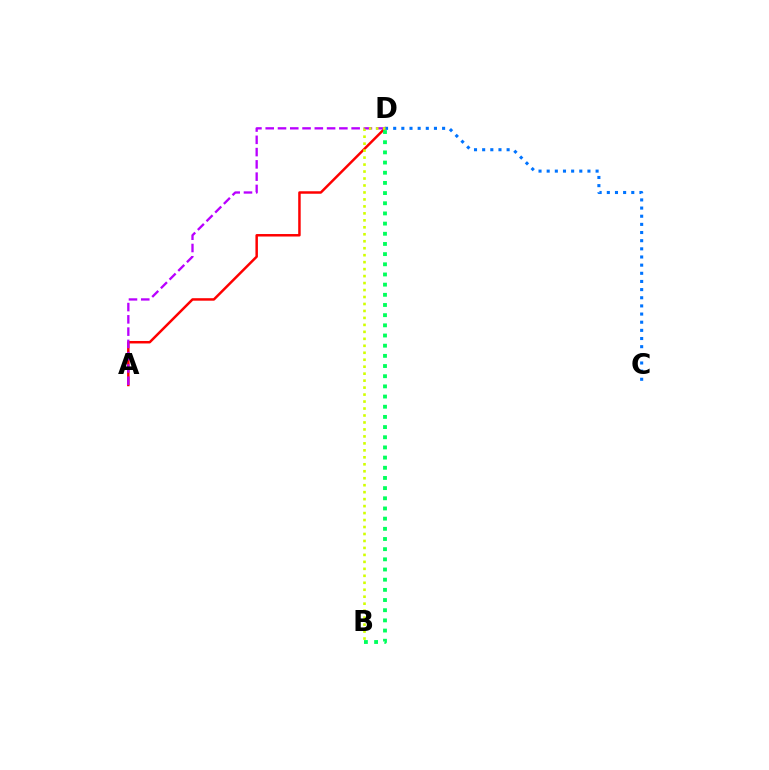{('A', 'D'): [{'color': '#ff0000', 'line_style': 'solid', 'thickness': 1.79}, {'color': '#b900ff', 'line_style': 'dashed', 'thickness': 1.67}], ('C', 'D'): [{'color': '#0074ff', 'line_style': 'dotted', 'thickness': 2.22}], ('B', 'D'): [{'color': '#d1ff00', 'line_style': 'dotted', 'thickness': 1.89}, {'color': '#00ff5c', 'line_style': 'dotted', 'thickness': 2.76}]}